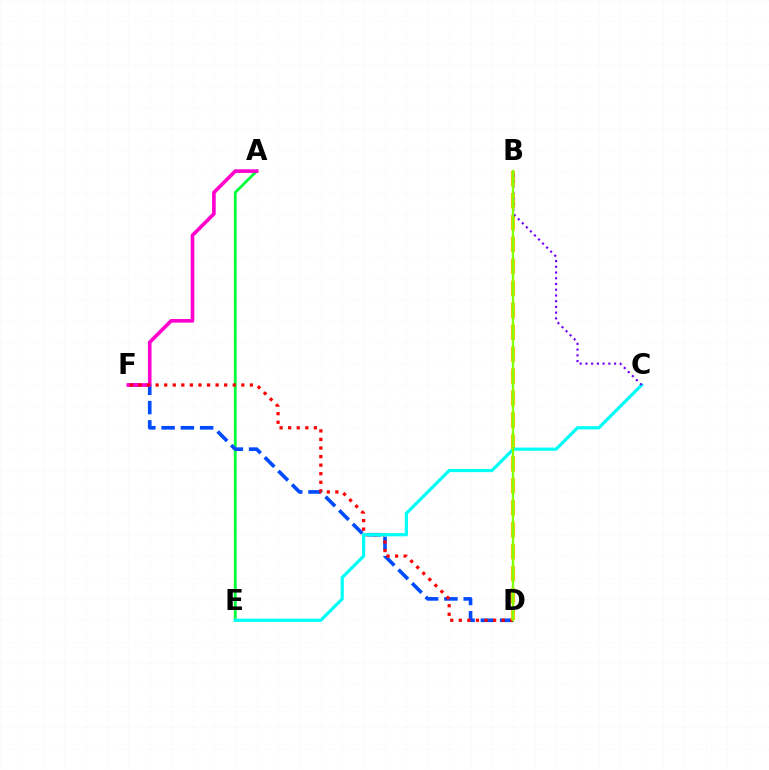{('A', 'E'): [{'color': '#00ff39', 'line_style': 'solid', 'thickness': 2.0}], ('D', 'F'): [{'color': '#004bff', 'line_style': 'dashed', 'thickness': 2.62}, {'color': '#ff0000', 'line_style': 'dotted', 'thickness': 2.33}], ('A', 'F'): [{'color': '#ff00cf', 'line_style': 'solid', 'thickness': 2.61}], ('B', 'D'): [{'color': '#ffbd00', 'line_style': 'dashed', 'thickness': 2.98}, {'color': '#84ff00', 'line_style': 'solid', 'thickness': 1.7}], ('C', 'E'): [{'color': '#00fff6', 'line_style': 'solid', 'thickness': 2.31}], ('B', 'C'): [{'color': '#7200ff', 'line_style': 'dotted', 'thickness': 1.56}]}